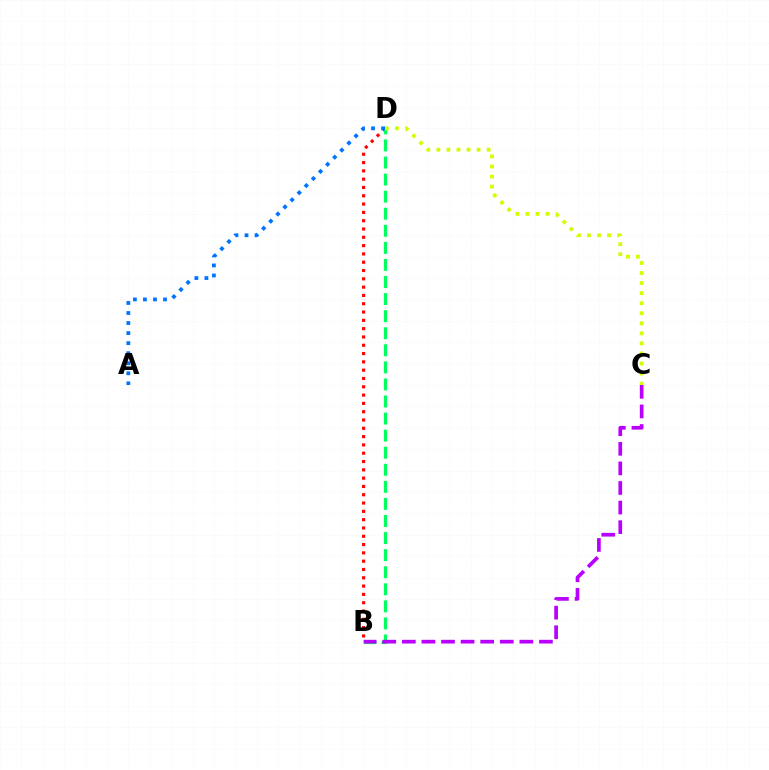{('B', 'D'): [{'color': '#ff0000', 'line_style': 'dotted', 'thickness': 2.26}, {'color': '#00ff5c', 'line_style': 'dashed', 'thickness': 2.32}], ('B', 'C'): [{'color': '#b900ff', 'line_style': 'dashed', 'thickness': 2.66}], ('C', 'D'): [{'color': '#d1ff00', 'line_style': 'dotted', 'thickness': 2.73}], ('A', 'D'): [{'color': '#0074ff', 'line_style': 'dotted', 'thickness': 2.73}]}